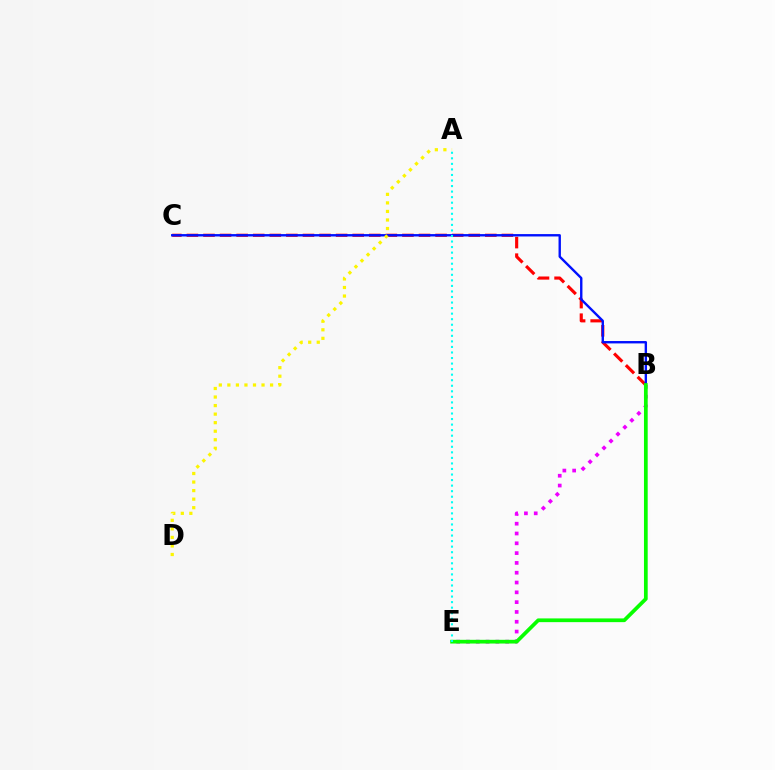{('B', 'C'): [{'color': '#ff0000', 'line_style': 'dashed', 'thickness': 2.25}, {'color': '#0010ff', 'line_style': 'solid', 'thickness': 1.72}], ('A', 'D'): [{'color': '#fcf500', 'line_style': 'dotted', 'thickness': 2.32}], ('B', 'E'): [{'color': '#ee00ff', 'line_style': 'dotted', 'thickness': 2.66}, {'color': '#08ff00', 'line_style': 'solid', 'thickness': 2.68}], ('A', 'E'): [{'color': '#00fff6', 'line_style': 'dotted', 'thickness': 1.51}]}